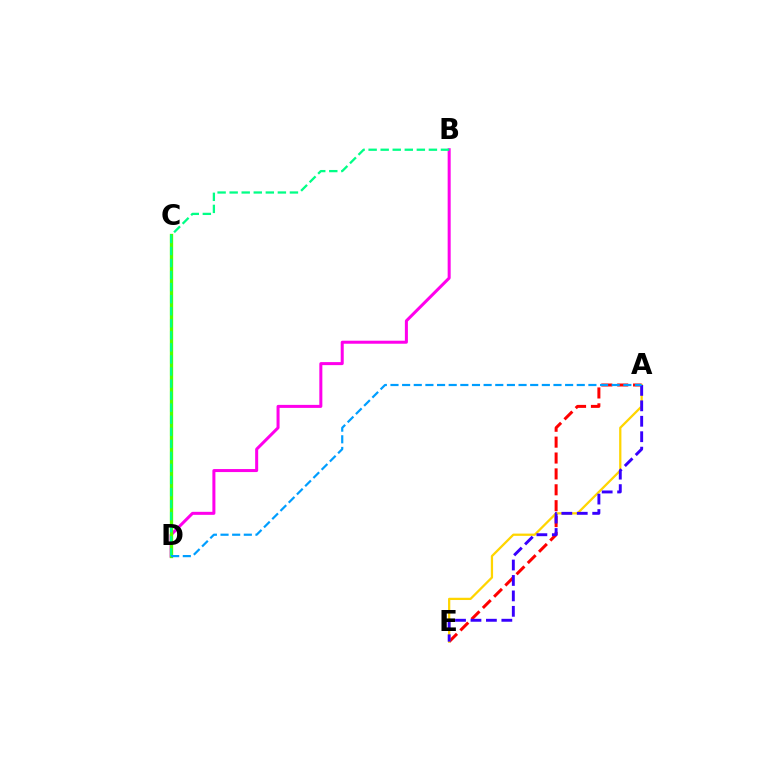{('B', 'D'): [{'color': '#ff00ed', 'line_style': 'solid', 'thickness': 2.17}, {'color': '#00ff86', 'line_style': 'dashed', 'thickness': 1.64}], ('A', 'E'): [{'color': '#ff0000', 'line_style': 'dashed', 'thickness': 2.16}, {'color': '#ffd500', 'line_style': 'solid', 'thickness': 1.63}, {'color': '#3700ff', 'line_style': 'dashed', 'thickness': 2.1}], ('C', 'D'): [{'color': '#4fff00', 'line_style': 'solid', 'thickness': 2.37}], ('A', 'D'): [{'color': '#009eff', 'line_style': 'dashed', 'thickness': 1.58}]}